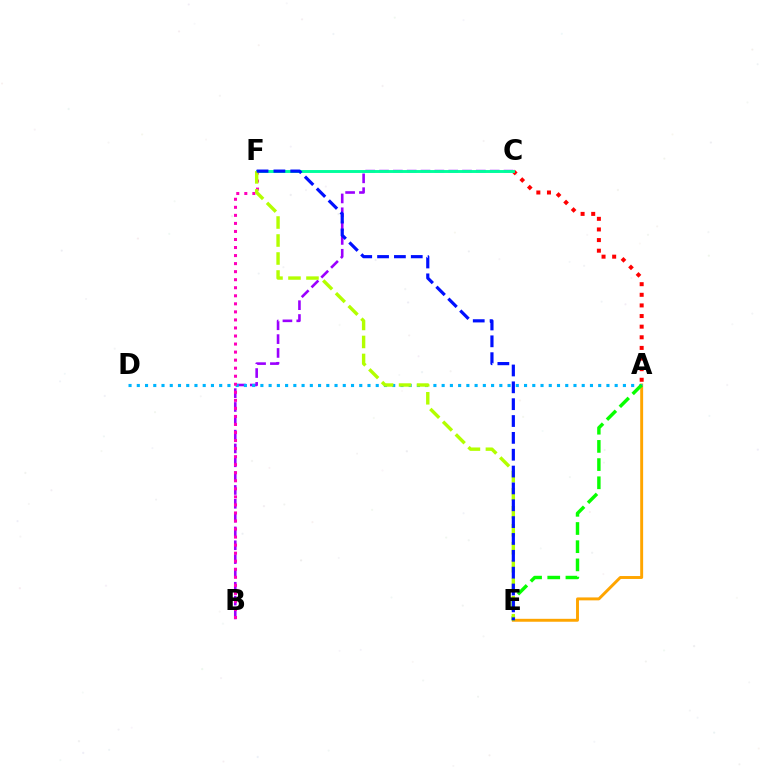{('B', 'C'): [{'color': '#9b00ff', 'line_style': 'dashed', 'thickness': 1.88}], ('A', 'E'): [{'color': '#ffa500', 'line_style': 'solid', 'thickness': 2.11}, {'color': '#08ff00', 'line_style': 'dashed', 'thickness': 2.47}], ('A', 'D'): [{'color': '#00b5ff', 'line_style': 'dotted', 'thickness': 2.24}], ('A', 'C'): [{'color': '#ff0000', 'line_style': 'dotted', 'thickness': 2.89}], ('B', 'F'): [{'color': '#ff00bd', 'line_style': 'dotted', 'thickness': 2.19}], ('C', 'F'): [{'color': '#00ff9d', 'line_style': 'solid', 'thickness': 2.1}], ('E', 'F'): [{'color': '#b3ff00', 'line_style': 'dashed', 'thickness': 2.44}, {'color': '#0010ff', 'line_style': 'dashed', 'thickness': 2.29}]}